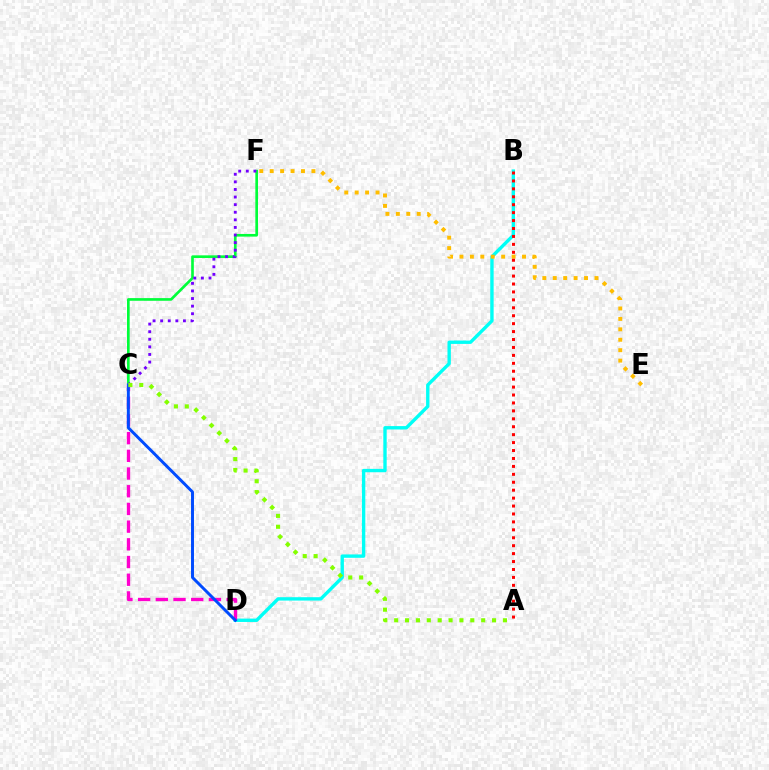{('B', 'D'): [{'color': '#00fff6', 'line_style': 'solid', 'thickness': 2.43}], ('C', 'F'): [{'color': '#00ff39', 'line_style': 'solid', 'thickness': 1.91}, {'color': '#7200ff', 'line_style': 'dotted', 'thickness': 2.06}], ('E', 'F'): [{'color': '#ffbd00', 'line_style': 'dotted', 'thickness': 2.83}], ('C', 'D'): [{'color': '#ff00cf', 'line_style': 'dashed', 'thickness': 2.4}, {'color': '#004bff', 'line_style': 'solid', 'thickness': 2.12}], ('A', 'B'): [{'color': '#ff0000', 'line_style': 'dotted', 'thickness': 2.15}], ('A', 'C'): [{'color': '#84ff00', 'line_style': 'dotted', 'thickness': 2.96}]}